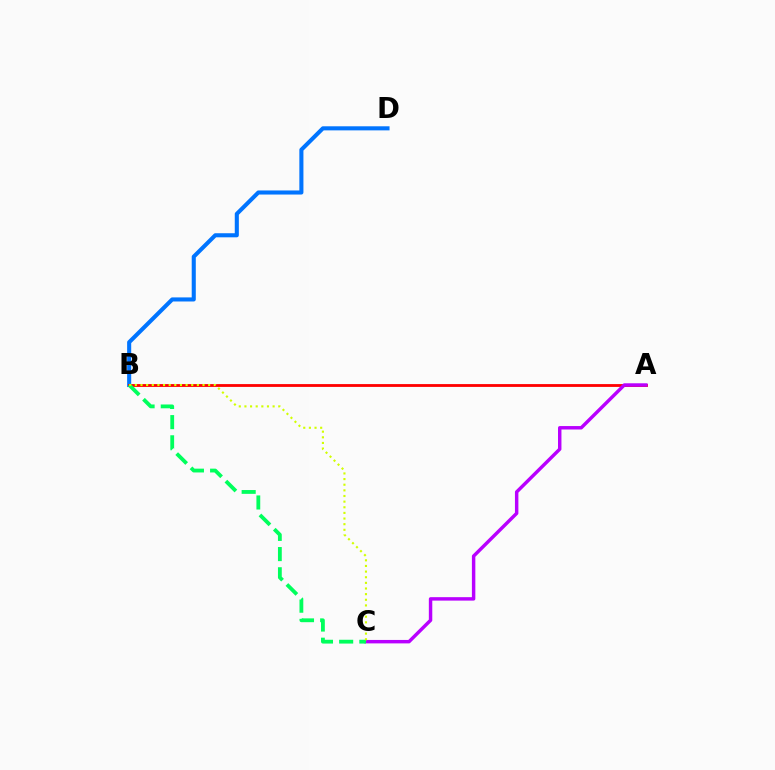{('B', 'D'): [{'color': '#0074ff', 'line_style': 'solid', 'thickness': 2.94}], ('A', 'B'): [{'color': '#ff0000', 'line_style': 'solid', 'thickness': 2.03}], ('A', 'C'): [{'color': '#b900ff', 'line_style': 'solid', 'thickness': 2.48}], ('B', 'C'): [{'color': '#00ff5c', 'line_style': 'dashed', 'thickness': 2.74}, {'color': '#d1ff00', 'line_style': 'dotted', 'thickness': 1.53}]}